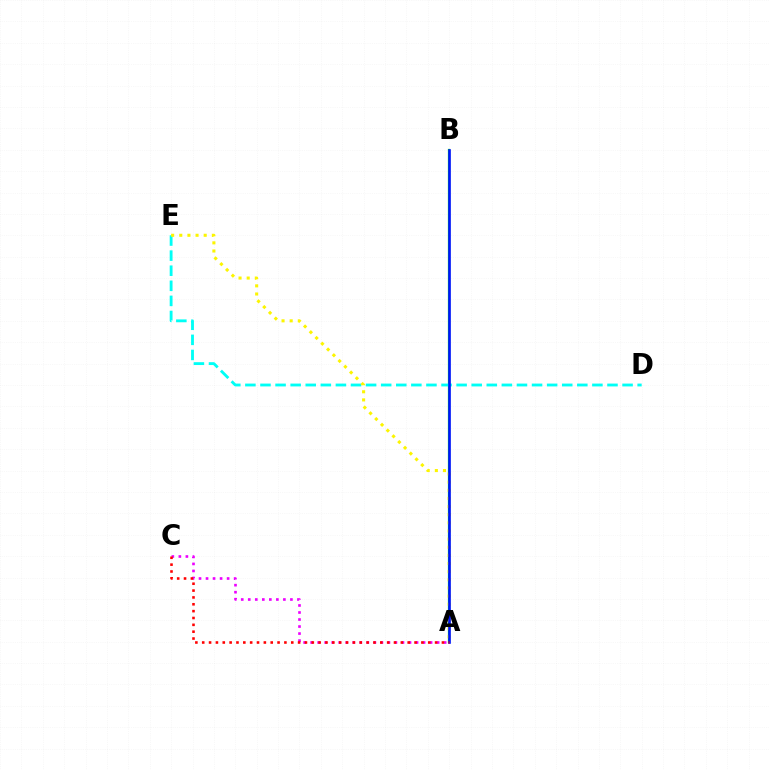{('A', 'B'): [{'color': '#08ff00', 'line_style': 'solid', 'thickness': 1.62}, {'color': '#0010ff', 'line_style': 'solid', 'thickness': 1.9}], ('D', 'E'): [{'color': '#00fff6', 'line_style': 'dashed', 'thickness': 2.05}], ('A', 'C'): [{'color': '#ee00ff', 'line_style': 'dotted', 'thickness': 1.91}, {'color': '#ff0000', 'line_style': 'dotted', 'thickness': 1.86}], ('A', 'E'): [{'color': '#fcf500', 'line_style': 'dotted', 'thickness': 2.21}]}